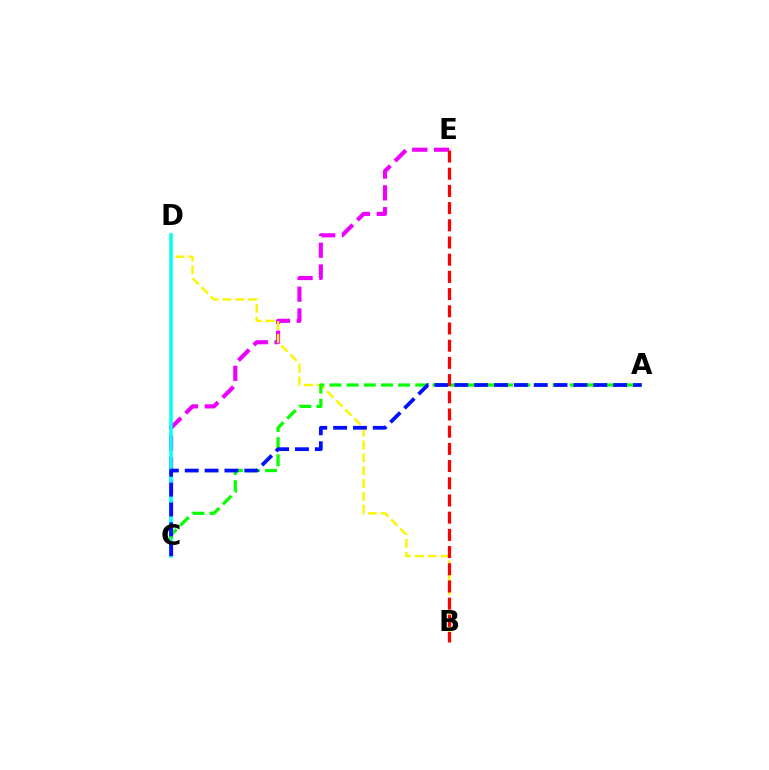{('C', 'E'): [{'color': '#ee00ff', 'line_style': 'dashed', 'thickness': 2.96}], ('B', 'D'): [{'color': '#fcf500', 'line_style': 'dashed', 'thickness': 1.75}], ('C', 'D'): [{'color': '#00fff6', 'line_style': 'solid', 'thickness': 2.54}], ('A', 'C'): [{'color': '#08ff00', 'line_style': 'dashed', 'thickness': 2.33}, {'color': '#0010ff', 'line_style': 'dashed', 'thickness': 2.7}], ('B', 'E'): [{'color': '#ff0000', 'line_style': 'dashed', 'thickness': 2.34}]}